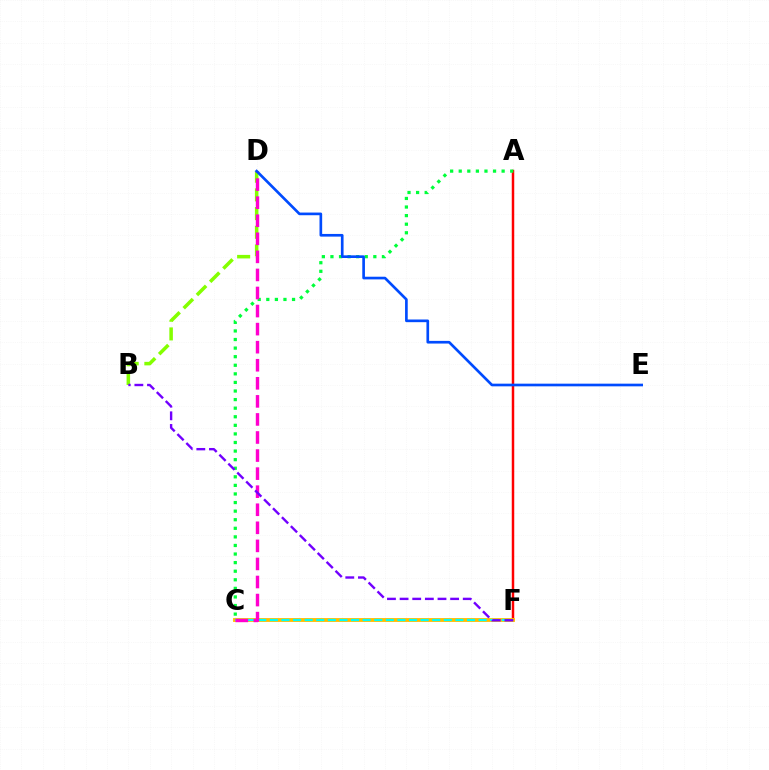{('A', 'F'): [{'color': '#ff0000', 'line_style': 'solid', 'thickness': 1.79}], ('C', 'F'): [{'color': '#ffbd00', 'line_style': 'solid', 'thickness': 2.77}, {'color': '#00fff6', 'line_style': 'dashed', 'thickness': 1.58}], ('A', 'C'): [{'color': '#00ff39', 'line_style': 'dotted', 'thickness': 2.33}], ('B', 'D'): [{'color': '#84ff00', 'line_style': 'dashed', 'thickness': 2.54}], ('C', 'D'): [{'color': '#ff00cf', 'line_style': 'dashed', 'thickness': 2.45}], ('D', 'E'): [{'color': '#004bff', 'line_style': 'solid', 'thickness': 1.92}], ('B', 'F'): [{'color': '#7200ff', 'line_style': 'dashed', 'thickness': 1.72}]}